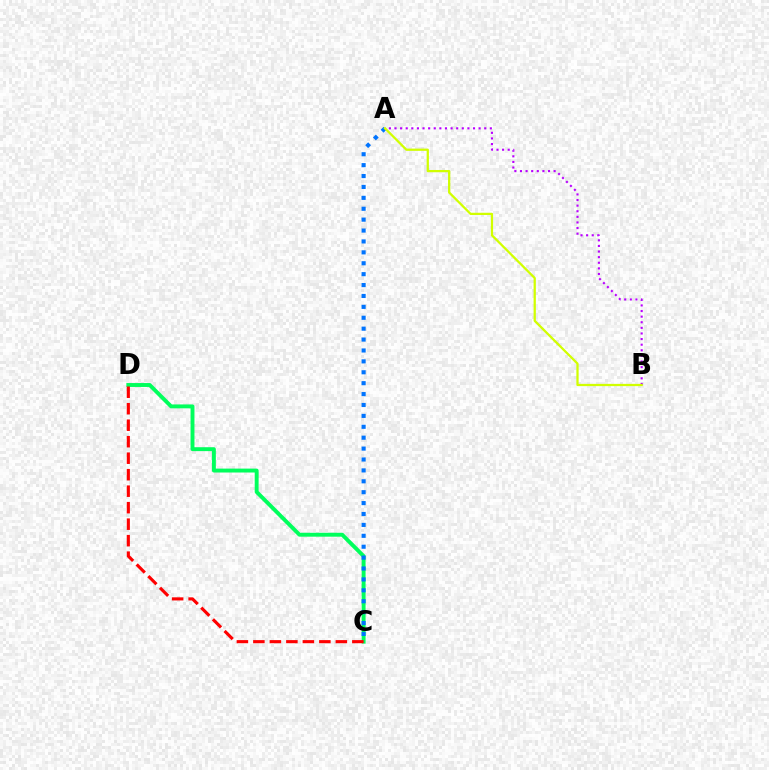{('C', 'D'): [{'color': '#00ff5c', 'line_style': 'solid', 'thickness': 2.82}, {'color': '#ff0000', 'line_style': 'dashed', 'thickness': 2.24}], ('A', 'C'): [{'color': '#0074ff', 'line_style': 'dotted', 'thickness': 2.96}], ('A', 'B'): [{'color': '#b900ff', 'line_style': 'dotted', 'thickness': 1.52}, {'color': '#d1ff00', 'line_style': 'solid', 'thickness': 1.63}]}